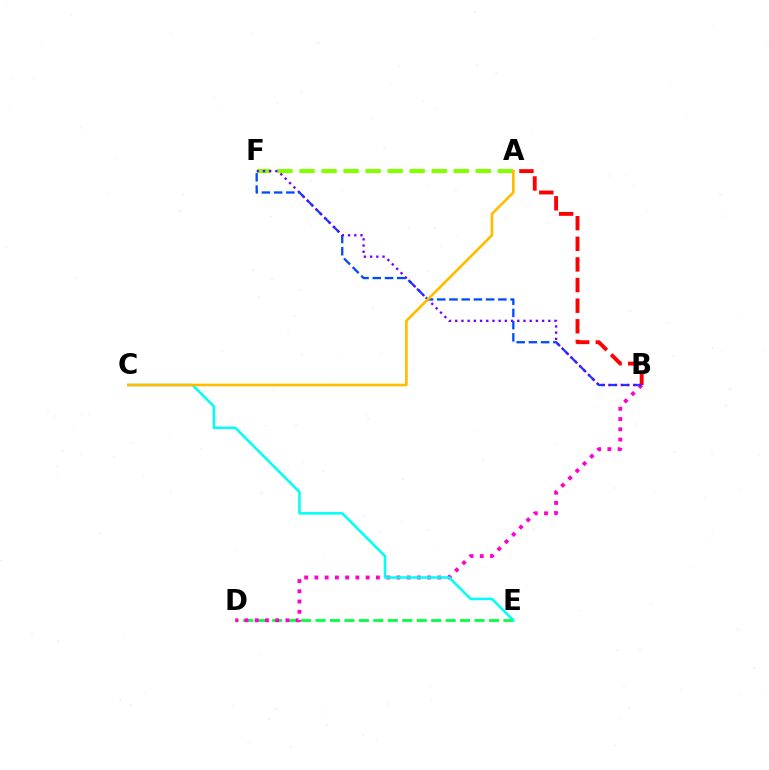{('D', 'E'): [{'color': '#00ff39', 'line_style': 'dashed', 'thickness': 1.96}], ('B', 'F'): [{'color': '#004bff', 'line_style': 'dashed', 'thickness': 1.66}, {'color': '#7200ff', 'line_style': 'dotted', 'thickness': 1.69}], ('B', 'D'): [{'color': '#ff00cf', 'line_style': 'dotted', 'thickness': 2.78}], ('A', 'F'): [{'color': '#84ff00', 'line_style': 'dashed', 'thickness': 2.99}], ('A', 'B'): [{'color': '#ff0000', 'line_style': 'dashed', 'thickness': 2.8}], ('C', 'E'): [{'color': '#00fff6', 'line_style': 'solid', 'thickness': 1.83}], ('A', 'C'): [{'color': '#ffbd00', 'line_style': 'solid', 'thickness': 1.93}]}